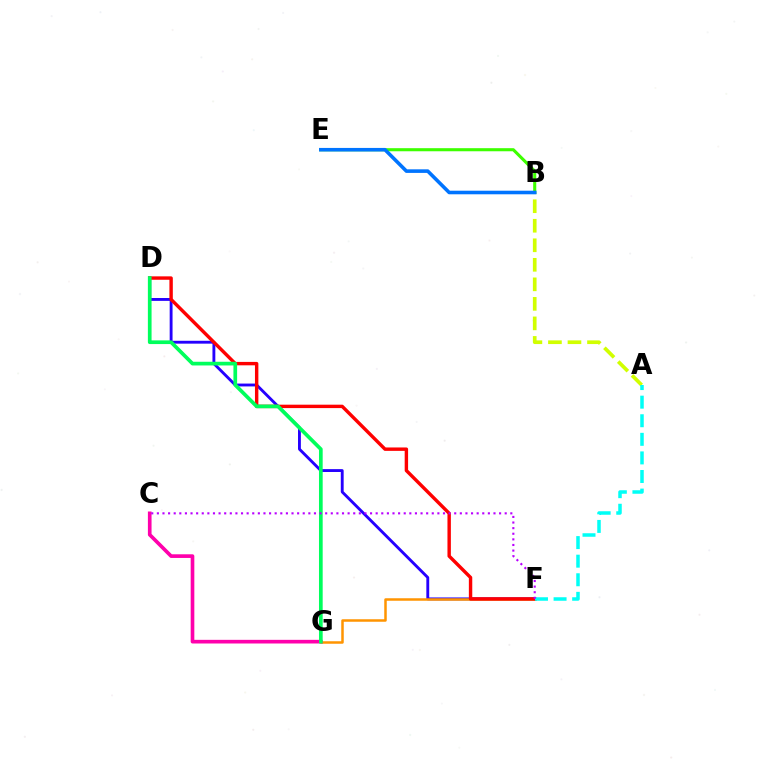{('D', 'F'): [{'color': '#2500ff', 'line_style': 'solid', 'thickness': 2.06}, {'color': '#ff0000', 'line_style': 'solid', 'thickness': 2.45}], ('A', 'B'): [{'color': '#d1ff00', 'line_style': 'dashed', 'thickness': 2.65}], ('B', 'E'): [{'color': '#3dff00', 'line_style': 'solid', 'thickness': 2.22}, {'color': '#0074ff', 'line_style': 'solid', 'thickness': 2.58}], ('F', 'G'): [{'color': '#ff9400', 'line_style': 'solid', 'thickness': 1.8}], ('C', 'G'): [{'color': '#ff00ac', 'line_style': 'solid', 'thickness': 2.63}], ('D', 'G'): [{'color': '#00ff5c', 'line_style': 'solid', 'thickness': 2.66}], ('A', 'F'): [{'color': '#00fff6', 'line_style': 'dashed', 'thickness': 2.52}], ('C', 'F'): [{'color': '#b900ff', 'line_style': 'dotted', 'thickness': 1.52}]}